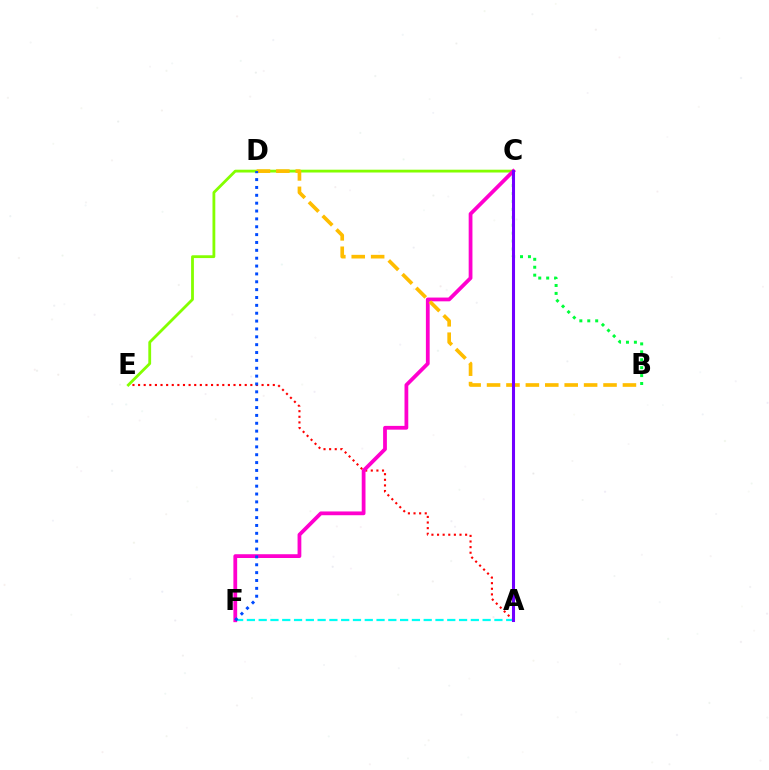{('B', 'C'): [{'color': '#00ff39', 'line_style': 'dotted', 'thickness': 2.15}], ('A', 'E'): [{'color': '#ff0000', 'line_style': 'dotted', 'thickness': 1.53}], ('A', 'F'): [{'color': '#00fff6', 'line_style': 'dashed', 'thickness': 1.6}], ('C', 'E'): [{'color': '#84ff00', 'line_style': 'solid', 'thickness': 2.02}], ('C', 'F'): [{'color': '#ff00cf', 'line_style': 'solid', 'thickness': 2.72}], ('B', 'D'): [{'color': '#ffbd00', 'line_style': 'dashed', 'thickness': 2.64}], ('A', 'C'): [{'color': '#7200ff', 'line_style': 'solid', 'thickness': 2.2}], ('D', 'F'): [{'color': '#004bff', 'line_style': 'dotted', 'thickness': 2.14}]}